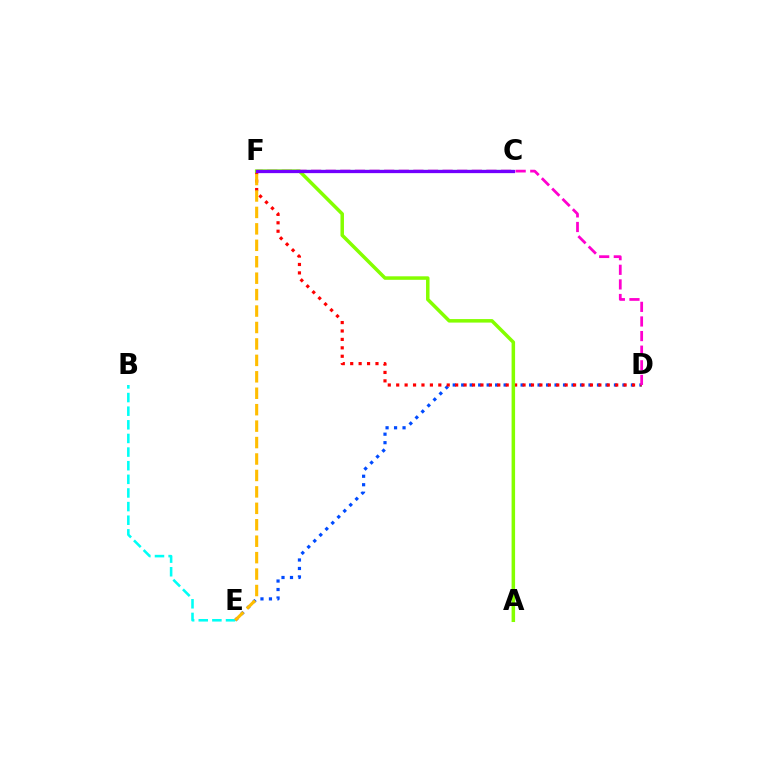{('C', 'F'): [{'color': '#00ff39', 'line_style': 'solid', 'thickness': 1.56}, {'color': '#7200ff', 'line_style': 'solid', 'thickness': 2.35}], ('D', 'E'): [{'color': '#004bff', 'line_style': 'dotted', 'thickness': 2.31}], ('D', 'F'): [{'color': '#ff0000', 'line_style': 'dotted', 'thickness': 2.29}, {'color': '#ff00cf', 'line_style': 'dashed', 'thickness': 1.98}], ('B', 'E'): [{'color': '#00fff6', 'line_style': 'dashed', 'thickness': 1.85}], ('E', 'F'): [{'color': '#ffbd00', 'line_style': 'dashed', 'thickness': 2.23}], ('A', 'F'): [{'color': '#84ff00', 'line_style': 'solid', 'thickness': 2.52}]}